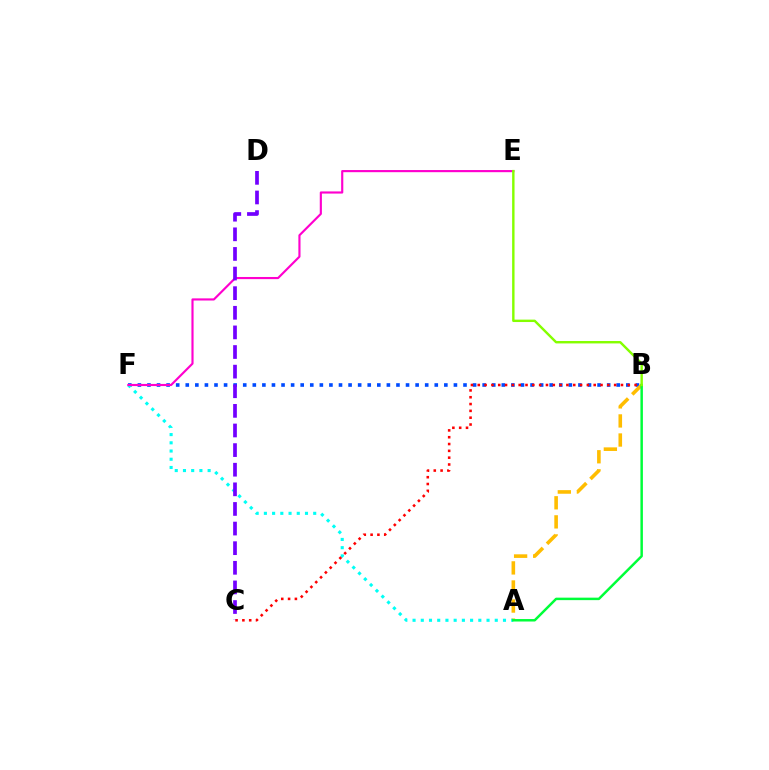{('B', 'F'): [{'color': '#004bff', 'line_style': 'dotted', 'thickness': 2.6}], ('A', 'B'): [{'color': '#ffbd00', 'line_style': 'dashed', 'thickness': 2.59}, {'color': '#00ff39', 'line_style': 'solid', 'thickness': 1.79}], ('A', 'F'): [{'color': '#00fff6', 'line_style': 'dotted', 'thickness': 2.23}], ('B', 'C'): [{'color': '#ff0000', 'line_style': 'dotted', 'thickness': 1.85}], ('E', 'F'): [{'color': '#ff00cf', 'line_style': 'solid', 'thickness': 1.55}], ('B', 'E'): [{'color': '#84ff00', 'line_style': 'solid', 'thickness': 1.73}], ('C', 'D'): [{'color': '#7200ff', 'line_style': 'dashed', 'thickness': 2.66}]}